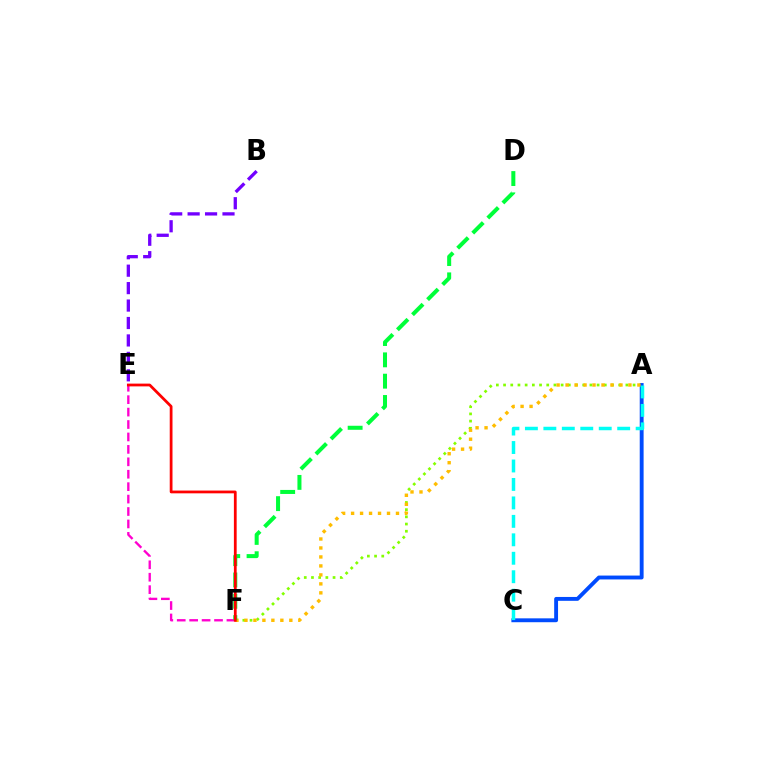{('E', 'F'): [{'color': '#ff00cf', 'line_style': 'dashed', 'thickness': 1.69}, {'color': '#ff0000', 'line_style': 'solid', 'thickness': 1.99}], ('A', 'F'): [{'color': '#84ff00', 'line_style': 'dotted', 'thickness': 1.96}, {'color': '#ffbd00', 'line_style': 'dotted', 'thickness': 2.44}], ('A', 'C'): [{'color': '#004bff', 'line_style': 'solid', 'thickness': 2.79}, {'color': '#00fff6', 'line_style': 'dashed', 'thickness': 2.51}], ('D', 'F'): [{'color': '#00ff39', 'line_style': 'dashed', 'thickness': 2.9}], ('B', 'E'): [{'color': '#7200ff', 'line_style': 'dashed', 'thickness': 2.37}]}